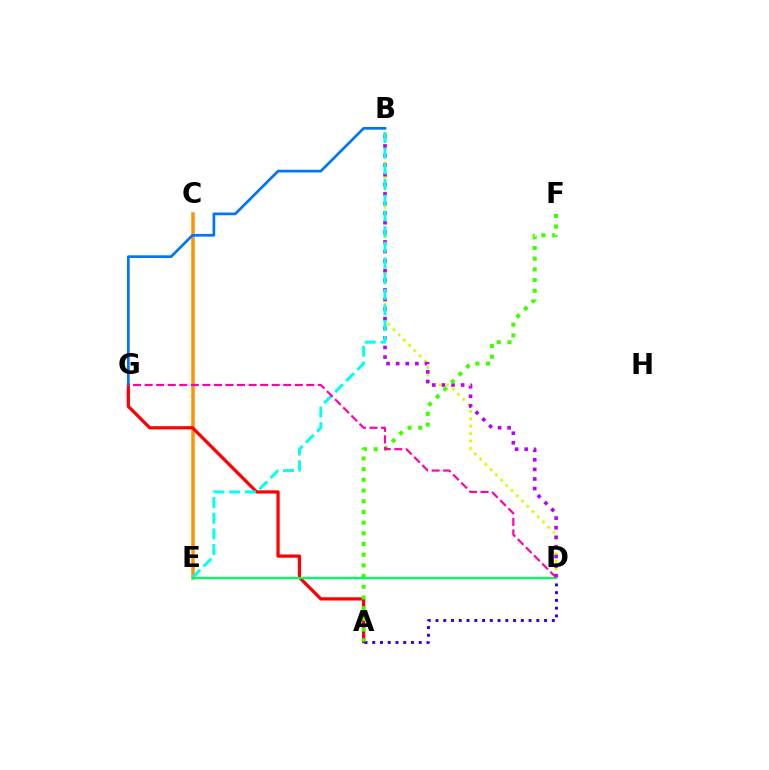{('B', 'D'): [{'color': '#d1ff00', 'line_style': 'dotted', 'thickness': 2.01}, {'color': '#b900ff', 'line_style': 'dotted', 'thickness': 2.61}], ('C', 'E'): [{'color': '#ff9400', 'line_style': 'solid', 'thickness': 2.53}], ('A', 'G'): [{'color': '#ff0000', 'line_style': 'solid', 'thickness': 2.33}], ('A', 'D'): [{'color': '#2500ff', 'line_style': 'dotted', 'thickness': 2.11}], ('A', 'F'): [{'color': '#3dff00', 'line_style': 'dotted', 'thickness': 2.91}], ('B', 'E'): [{'color': '#00fff6', 'line_style': 'dashed', 'thickness': 2.13}], ('B', 'G'): [{'color': '#0074ff', 'line_style': 'solid', 'thickness': 1.95}], ('D', 'E'): [{'color': '#00ff5c', 'line_style': 'solid', 'thickness': 1.64}], ('D', 'G'): [{'color': '#ff00ac', 'line_style': 'dashed', 'thickness': 1.57}]}